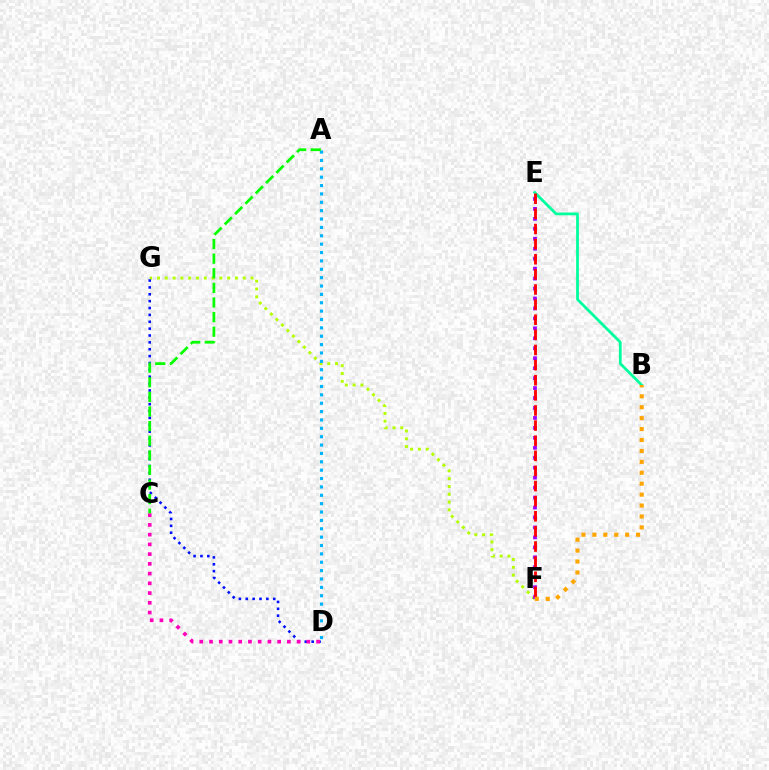{('F', 'G'): [{'color': '#b3ff00', 'line_style': 'dotted', 'thickness': 2.12}], ('E', 'F'): [{'color': '#9b00ff', 'line_style': 'dotted', 'thickness': 2.7}, {'color': '#ff0000', 'line_style': 'dashed', 'thickness': 2.05}], ('B', 'E'): [{'color': '#00ff9d', 'line_style': 'solid', 'thickness': 1.99}], ('D', 'G'): [{'color': '#0010ff', 'line_style': 'dotted', 'thickness': 1.87}], ('A', 'D'): [{'color': '#00b5ff', 'line_style': 'dotted', 'thickness': 2.27}], ('C', 'D'): [{'color': '#ff00bd', 'line_style': 'dotted', 'thickness': 2.65}], ('A', 'C'): [{'color': '#08ff00', 'line_style': 'dashed', 'thickness': 1.98}], ('B', 'F'): [{'color': '#ffa500', 'line_style': 'dotted', 'thickness': 2.97}]}